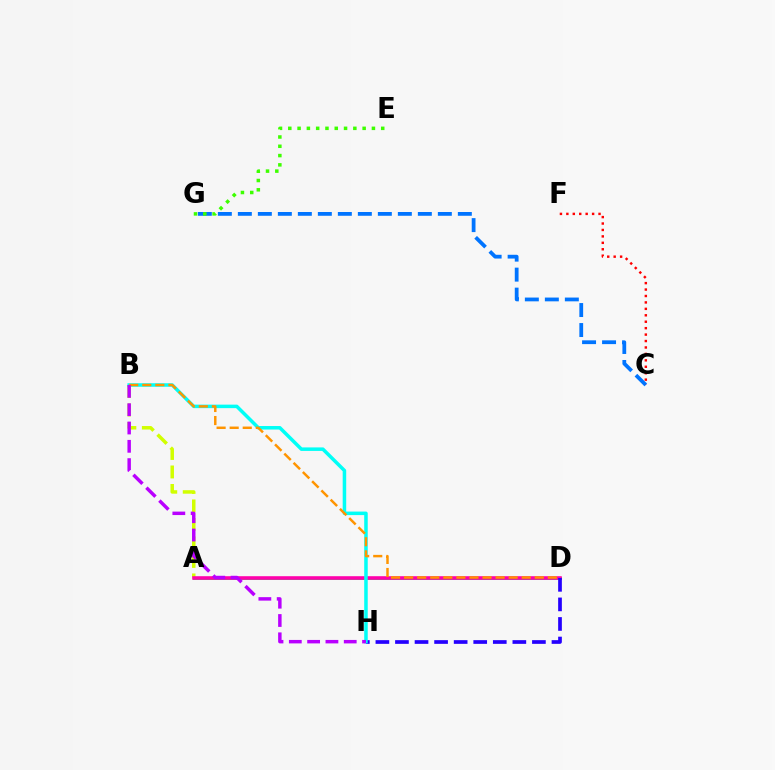{('A', 'B'): [{'color': '#d1ff00', 'line_style': 'dashed', 'thickness': 2.51}], ('A', 'D'): [{'color': '#00ff5c', 'line_style': 'solid', 'thickness': 2.08}, {'color': '#ff00ac', 'line_style': 'solid', 'thickness': 2.58}], ('C', 'G'): [{'color': '#0074ff', 'line_style': 'dashed', 'thickness': 2.72}], ('D', 'H'): [{'color': '#2500ff', 'line_style': 'dashed', 'thickness': 2.66}], ('E', 'G'): [{'color': '#3dff00', 'line_style': 'dotted', 'thickness': 2.52}], ('B', 'H'): [{'color': '#00fff6', 'line_style': 'solid', 'thickness': 2.53}, {'color': '#b900ff', 'line_style': 'dashed', 'thickness': 2.49}], ('C', 'F'): [{'color': '#ff0000', 'line_style': 'dotted', 'thickness': 1.75}], ('B', 'D'): [{'color': '#ff9400', 'line_style': 'dashed', 'thickness': 1.77}]}